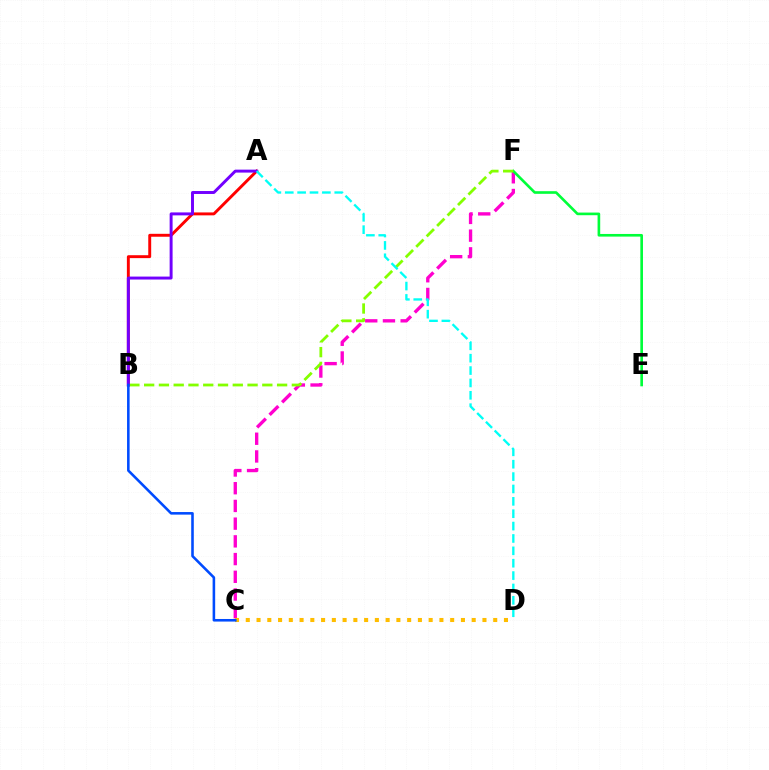{('C', 'F'): [{'color': '#ff00cf', 'line_style': 'dashed', 'thickness': 2.41}], ('A', 'B'): [{'color': '#ff0000', 'line_style': 'solid', 'thickness': 2.1}, {'color': '#7200ff', 'line_style': 'solid', 'thickness': 2.12}], ('E', 'F'): [{'color': '#00ff39', 'line_style': 'solid', 'thickness': 1.9}], ('B', 'F'): [{'color': '#84ff00', 'line_style': 'dashed', 'thickness': 2.01}], ('C', 'D'): [{'color': '#ffbd00', 'line_style': 'dotted', 'thickness': 2.92}], ('B', 'C'): [{'color': '#004bff', 'line_style': 'solid', 'thickness': 1.85}], ('A', 'D'): [{'color': '#00fff6', 'line_style': 'dashed', 'thickness': 1.68}]}